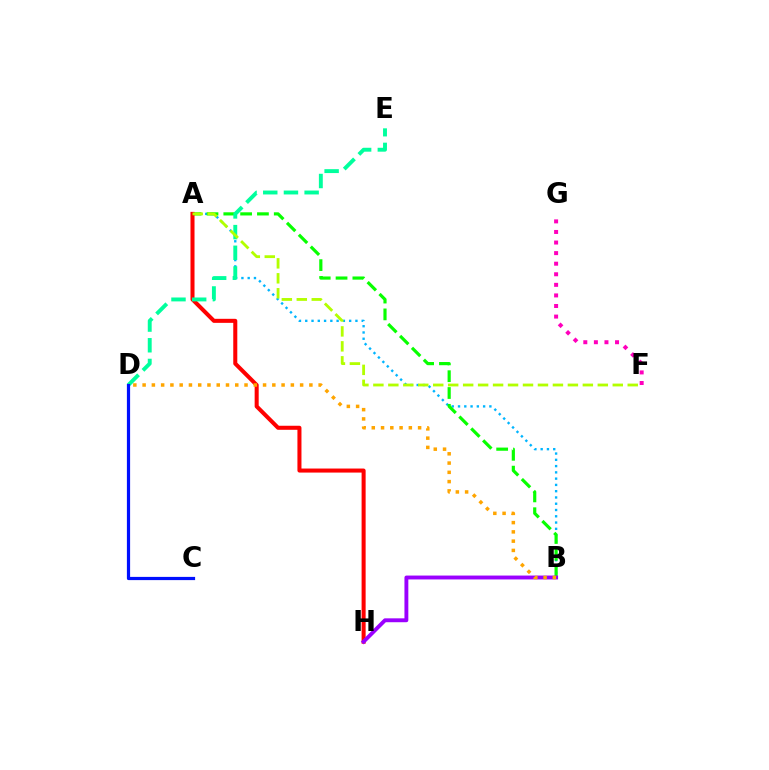{('A', 'B'): [{'color': '#00b5ff', 'line_style': 'dotted', 'thickness': 1.7}, {'color': '#08ff00', 'line_style': 'dashed', 'thickness': 2.28}], ('A', 'H'): [{'color': '#ff0000', 'line_style': 'solid', 'thickness': 2.91}], ('F', 'G'): [{'color': '#ff00bd', 'line_style': 'dotted', 'thickness': 2.87}], ('B', 'H'): [{'color': '#9b00ff', 'line_style': 'solid', 'thickness': 2.8}], ('D', 'E'): [{'color': '#00ff9d', 'line_style': 'dashed', 'thickness': 2.81}], ('B', 'D'): [{'color': '#ffa500', 'line_style': 'dotted', 'thickness': 2.52}], ('A', 'F'): [{'color': '#b3ff00', 'line_style': 'dashed', 'thickness': 2.03}], ('C', 'D'): [{'color': '#0010ff', 'line_style': 'solid', 'thickness': 2.31}]}